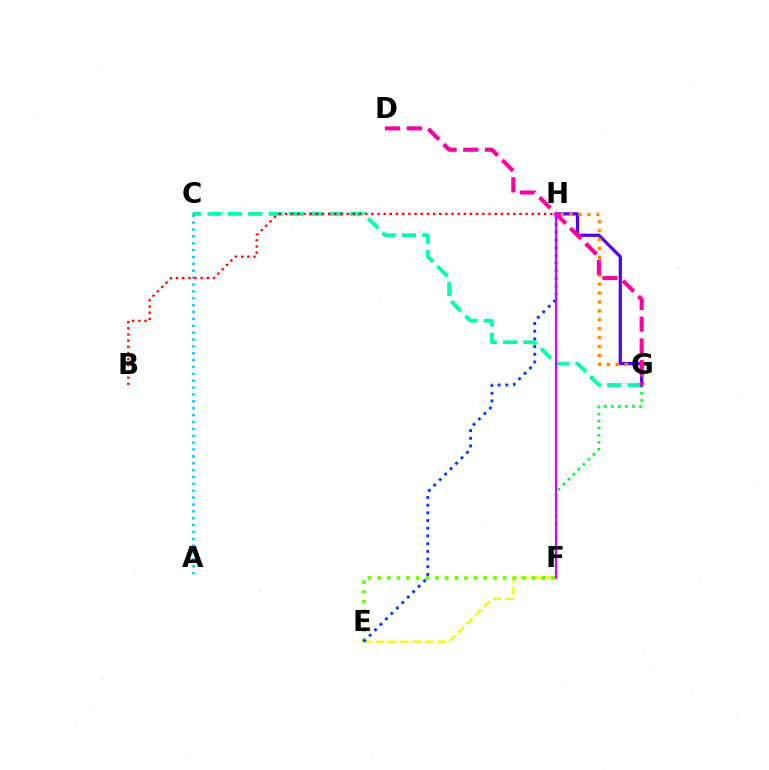{('E', 'F'): [{'color': '#eeff00', 'line_style': 'dashed', 'thickness': 1.66}, {'color': '#66ff00', 'line_style': 'dotted', 'thickness': 2.62}], ('F', 'G'): [{'color': '#00ff27', 'line_style': 'dotted', 'thickness': 1.92}], ('E', 'H'): [{'color': '#003fff', 'line_style': 'dotted', 'thickness': 2.09}], ('C', 'G'): [{'color': '#00ffaf', 'line_style': 'dashed', 'thickness': 2.76}], ('A', 'C'): [{'color': '#00c7ff', 'line_style': 'dotted', 'thickness': 1.87}], ('G', 'H'): [{'color': '#4f00ff', 'line_style': 'solid', 'thickness': 2.3}, {'color': '#ff8800', 'line_style': 'dotted', 'thickness': 2.42}], ('D', 'G'): [{'color': '#ff00a0', 'line_style': 'dashed', 'thickness': 2.95}], ('B', 'H'): [{'color': '#ff0000', 'line_style': 'dotted', 'thickness': 1.68}], ('F', 'H'): [{'color': '#d600ff', 'line_style': 'solid', 'thickness': 1.53}]}